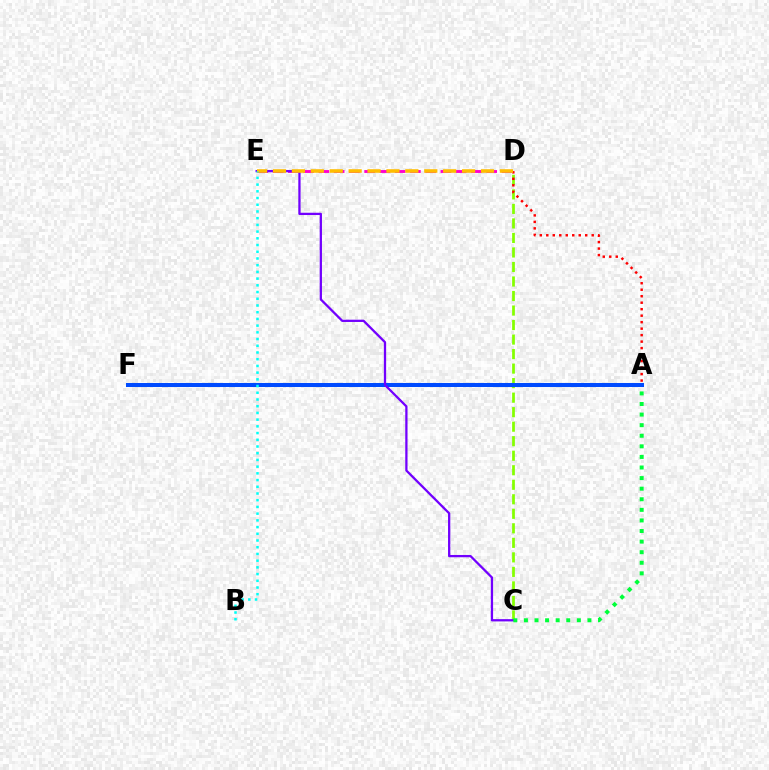{('D', 'E'): [{'color': '#ff00cf', 'line_style': 'dashed', 'thickness': 2.07}, {'color': '#ffbd00', 'line_style': 'dashed', 'thickness': 2.57}], ('C', 'D'): [{'color': '#84ff00', 'line_style': 'dashed', 'thickness': 1.97}], ('A', 'F'): [{'color': '#004bff', 'line_style': 'solid', 'thickness': 2.9}], ('A', 'D'): [{'color': '#ff0000', 'line_style': 'dotted', 'thickness': 1.76}], ('C', 'E'): [{'color': '#7200ff', 'line_style': 'solid', 'thickness': 1.64}], ('A', 'C'): [{'color': '#00ff39', 'line_style': 'dotted', 'thickness': 2.88}], ('B', 'E'): [{'color': '#00fff6', 'line_style': 'dotted', 'thickness': 1.82}]}